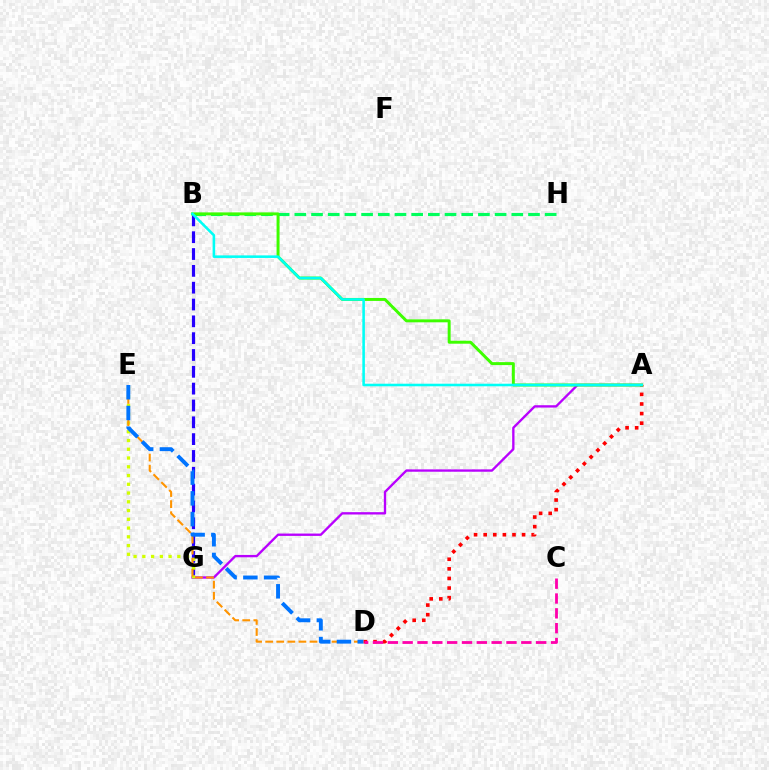{('B', 'G'): [{'color': '#2500ff', 'line_style': 'dashed', 'thickness': 2.29}], ('B', 'H'): [{'color': '#00ff5c', 'line_style': 'dashed', 'thickness': 2.27}], ('A', 'G'): [{'color': '#b900ff', 'line_style': 'solid', 'thickness': 1.69}], ('E', 'G'): [{'color': '#d1ff00', 'line_style': 'dotted', 'thickness': 2.38}], ('D', 'E'): [{'color': '#ff9400', 'line_style': 'dashed', 'thickness': 1.51}, {'color': '#0074ff', 'line_style': 'dashed', 'thickness': 2.82}], ('A', 'D'): [{'color': '#ff0000', 'line_style': 'dotted', 'thickness': 2.61}], ('C', 'D'): [{'color': '#ff00ac', 'line_style': 'dashed', 'thickness': 2.02}], ('A', 'B'): [{'color': '#3dff00', 'line_style': 'solid', 'thickness': 2.13}, {'color': '#00fff6', 'line_style': 'solid', 'thickness': 1.85}]}